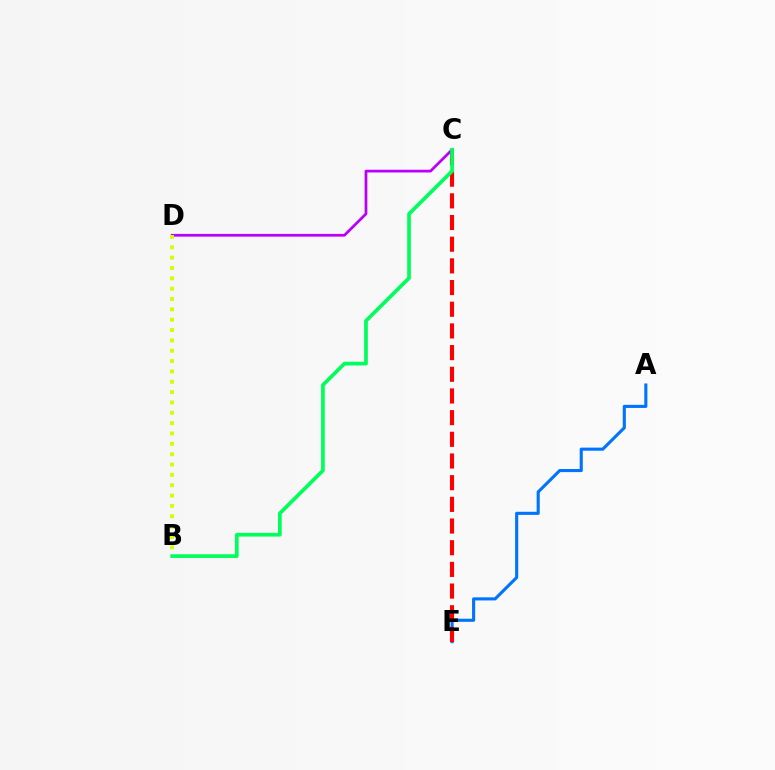{('A', 'E'): [{'color': '#0074ff', 'line_style': 'solid', 'thickness': 2.24}], ('C', 'E'): [{'color': '#ff0000', 'line_style': 'dashed', 'thickness': 2.95}], ('C', 'D'): [{'color': '#b900ff', 'line_style': 'solid', 'thickness': 1.97}], ('B', 'D'): [{'color': '#d1ff00', 'line_style': 'dotted', 'thickness': 2.81}], ('B', 'C'): [{'color': '#00ff5c', 'line_style': 'solid', 'thickness': 2.67}]}